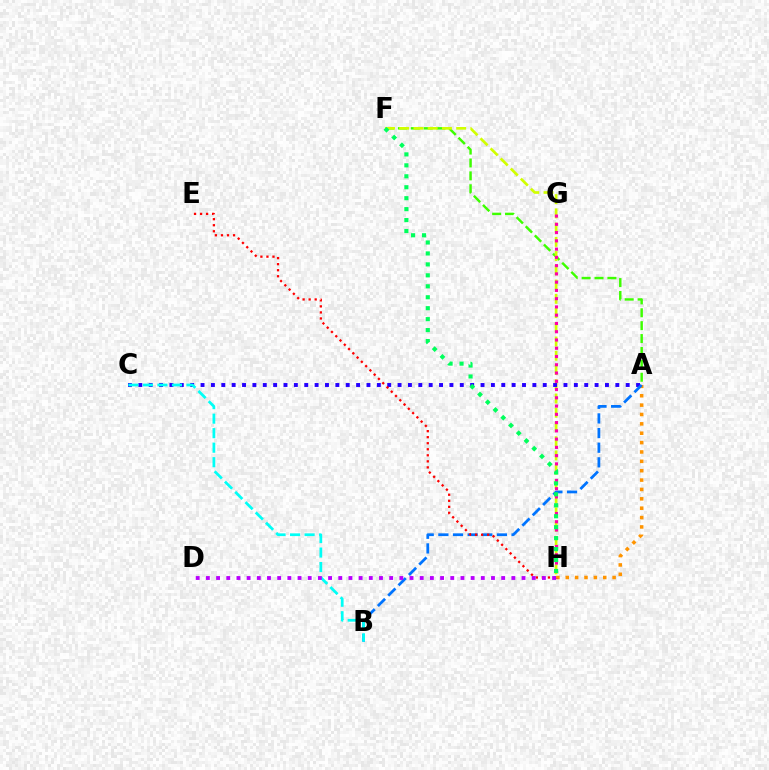{('A', 'F'): [{'color': '#3dff00', 'line_style': 'dashed', 'thickness': 1.75}], ('A', 'H'): [{'color': '#ff9400', 'line_style': 'dotted', 'thickness': 2.55}], ('F', 'H'): [{'color': '#d1ff00', 'line_style': 'dashed', 'thickness': 1.93}, {'color': '#00ff5c', 'line_style': 'dotted', 'thickness': 2.97}], ('A', 'C'): [{'color': '#2500ff', 'line_style': 'dotted', 'thickness': 2.82}], ('A', 'B'): [{'color': '#0074ff', 'line_style': 'dashed', 'thickness': 1.99}], ('G', 'H'): [{'color': '#ff00ac', 'line_style': 'dotted', 'thickness': 2.24}], ('E', 'H'): [{'color': '#ff0000', 'line_style': 'dotted', 'thickness': 1.64}], ('B', 'C'): [{'color': '#00fff6', 'line_style': 'dashed', 'thickness': 1.97}], ('D', 'H'): [{'color': '#b900ff', 'line_style': 'dotted', 'thickness': 2.77}]}